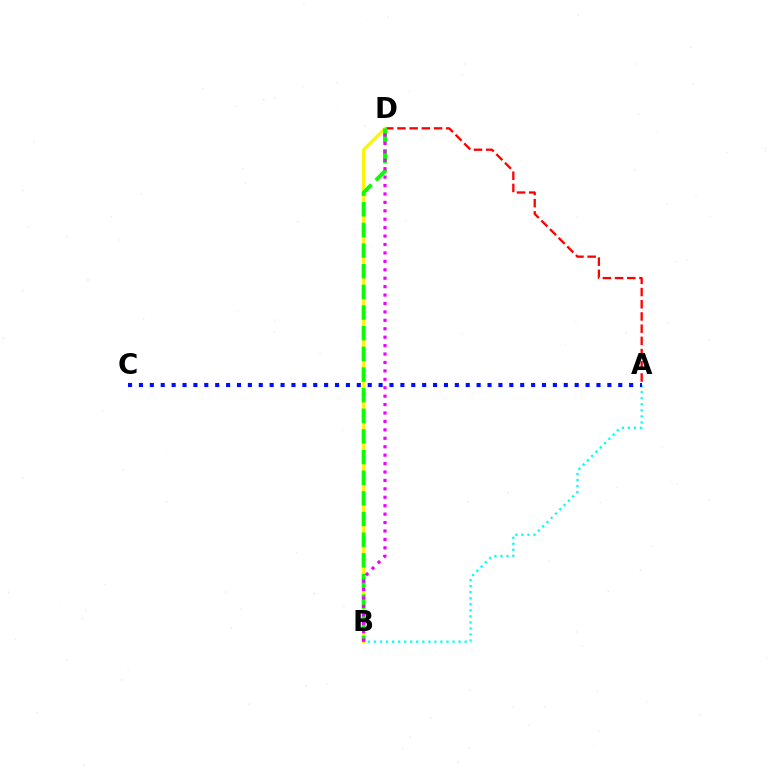{('A', 'D'): [{'color': '#ff0000', 'line_style': 'dashed', 'thickness': 1.66}], ('B', 'D'): [{'color': '#fcf500', 'line_style': 'solid', 'thickness': 2.2}, {'color': '#08ff00', 'line_style': 'dashed', 'thickness': 2.81}, {'color': '#ee00ff', 'line_style': 'dotted', 'thickness': 2.29}], ('A', 'B'): [{'color': '#00fff6', 'line_style': 'dotted', 'thickness': 1.64}], ('A', 'C'): [{'color': '#0010ff', 'line_style': 'dotted', 'thickness': 2.96}]}